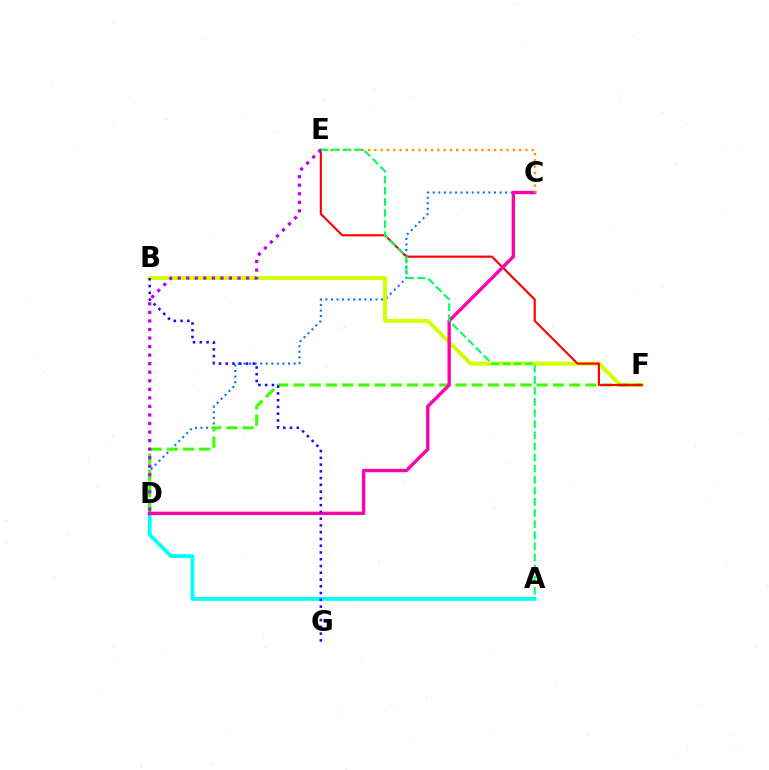{('C', 'D'): [{'color': '#0074ff', 'line_style': 'dotted', 'thickness': 1.51}, {'color': '#ff00ac', 'line_style': 'solid', 'thickness': 2.42}], ('B', 'F'): [{'color': '#d1ff00', 'line_style': 'solid', 'thickness': 2.84}], ('A', 'D'): [{'color': '#00fff6', 'line_style': 'solid', 'thickness': 2.72}], ('D', 'F'): [{'color': '#3dff00', 'line_style': 'dashed', 'thickness': 2.2}], ('E', 'F'): [{'color': '#ff0000', 'line_style': 'solid', 'thickness': 1.55}], ('C', 'E'): [{'color': '#ff9400', 'line_style': 'dotted', 'thickness': 1.71}], ('B', 'G'): [{'color': '#2500ff', 'line_style': 'dotted', 'thickness': 1.84}], ('D', 'E'): [{'color': '#b900ff', 'line_style': 'dotted', 'thickness': 2.32}], ('A', 'E'): [{'color': '#00ff5c', 'line_style': 'dashed', 'thickness': 1.51}]}